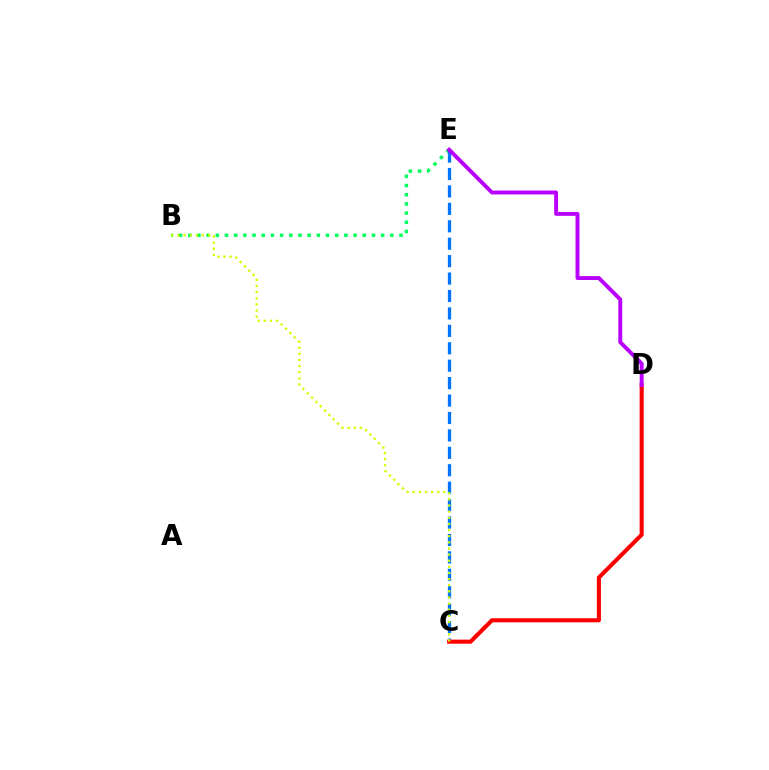{('B', 'E'): [{'color': '#00ff5c', 'line_style': 'dotted', 'thickness': 2.5}], ('C', 'E'): [{'color': '#0074ff', 'line_style': 'dashed', 'thickness': 2.37}], ('C', 'D'): [{'color': '#ff0000', 'line_style': 'solid', 'thickness': 2.94}], ('B', 'C'): [{'color': '#d1ff00', 'line_style': 'dotted', 'thickness': 1.67}], ('D', 'E'): [{'color': '#b900ff', 'line_style': 'solid', 'thickness': 2.81}]}